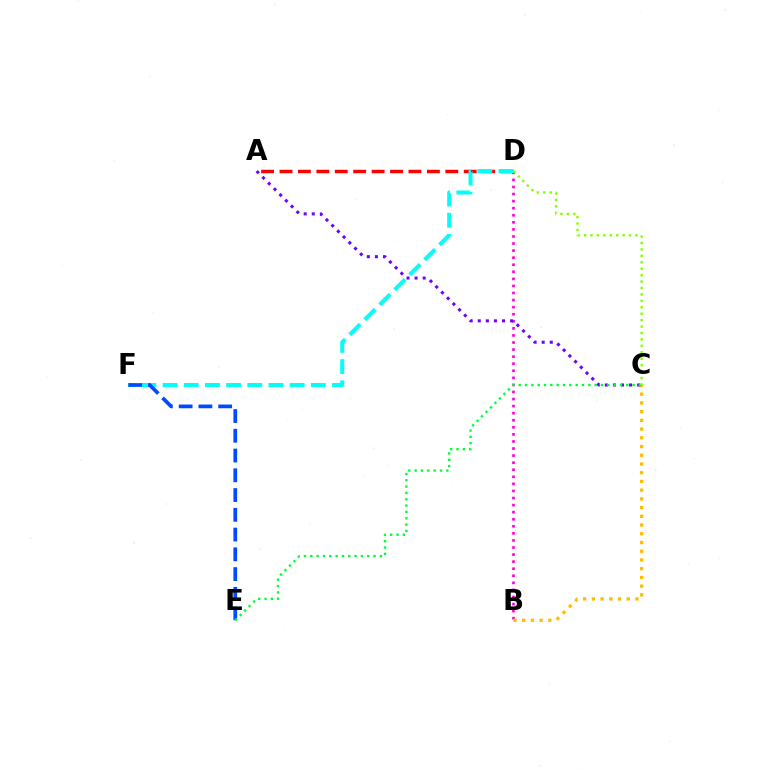{('B', 'D'): [{'color': '#ff00cf', 'line_style': 'dotted', 'thickness': 1.92}], ('A', 'D'): [{'color': '#ff0000', 'line_style': 'dashed', 'thickness': 2.5}], ('B', 'C'): [{'color': '#ffbd00', 'line_style': 'dotted', 'thickness': 2.37}], ('D', 'F'): [{'color': '#00fff6', 'line_style': 'dashed', 'thickness': 2.88}], ('E', 'F'): [{'color': '#004bff', 'line_style': 'dashed', 'thickness': 2.68}], ('A', 'C'): [{'color': '#7200ff', 'line_style': 'dotted', 'thickness': 2.2}], ('C', 'E'): [{'color': '#00ff39', 'line_style': 'dotted', 'thickness': 1.72}], ('C', 'D'): [{'color': '#84ff00', 'line_style': 'dotted', 'thickness': 1.75}]}